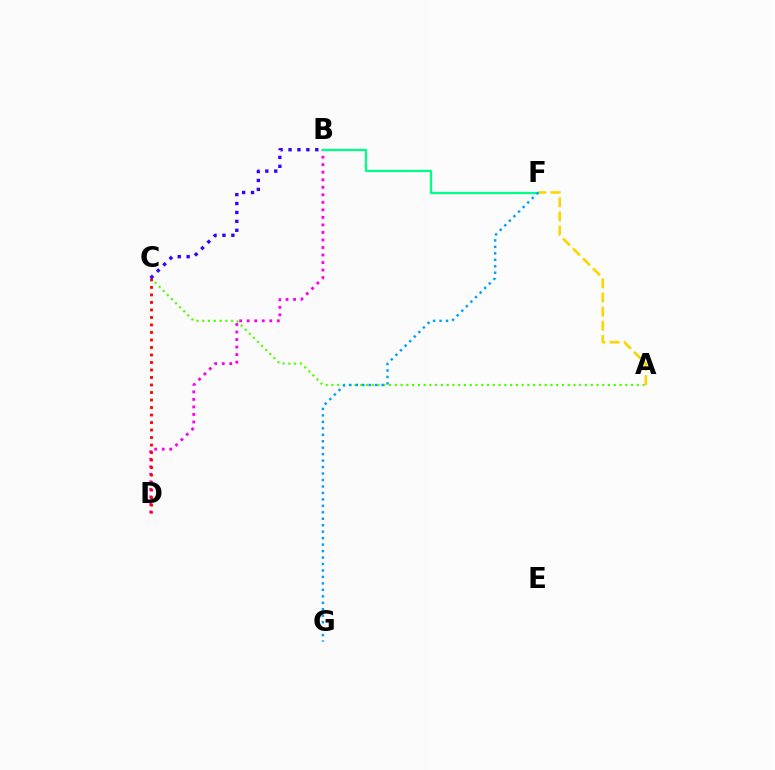{('A', 'C'): [{'color': '#4fff00', 'line_style': 'dotted', 'thickness': 1.57}], ('A', 'F'): [{'color': '#ffd500', 'line_style': 'dashed', 'thickness': 1.92}], ('B', 'D'): [{'color': '#ff00ed', 'line_style': 'dotted', 'thickness': 2.05}], ('C', 'D'): [{'color': '#ff0000', 'line_style': 'dotted', 'thickness': 2.04}], ('B', 'F'): [{'color': '#00ff86', 'line_style': 'solid', 'thickness': 1.63}], ('F', 'G'): [{'color': '#009eff', 'line_style': 'dotted', 'thickness': 1.76}], ('B', 'C'): [{'color': '#3700ff', 'line_style': 'dotted', 'thickness': 2.42}]}